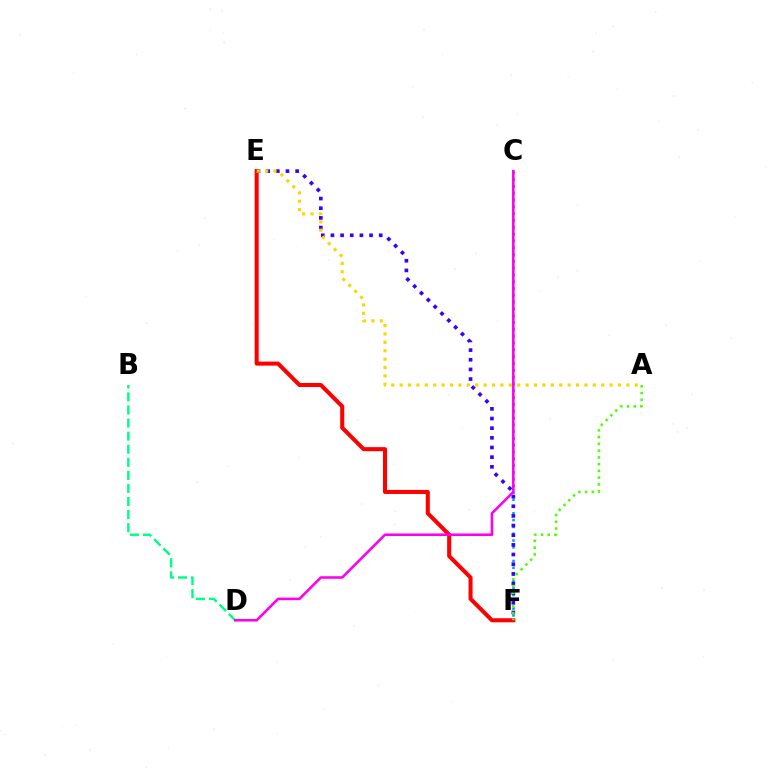{('C', 'F'): [{'color': '#009eff', 'line_style': 'dotted', 'thickness': 1.85}], ('B', 'D'): [{'color': '#00ff86', 'line_style': 'dashed', 'thickness': 1.78}], ('E', 'F'): [{'color': '#3700ff', 'line_style': 'dotted', 'thickness': 2.62}, {'color': '#ff0000', 'line_style': 'solid', 'thickness': 2.91}], ('A', 'F'): [{'color': '#4fff00', 'line_style': 'dotted', 'thickness': 1.84}], ('A', 'E'): [{'color': '#ffd500', 'line_style': 'dotted', 'thickness': 2.28}], ('C', 'D'): [{'color': '#ff00ed', 'line_style': 'solid', 'thickness': 1.85}]}